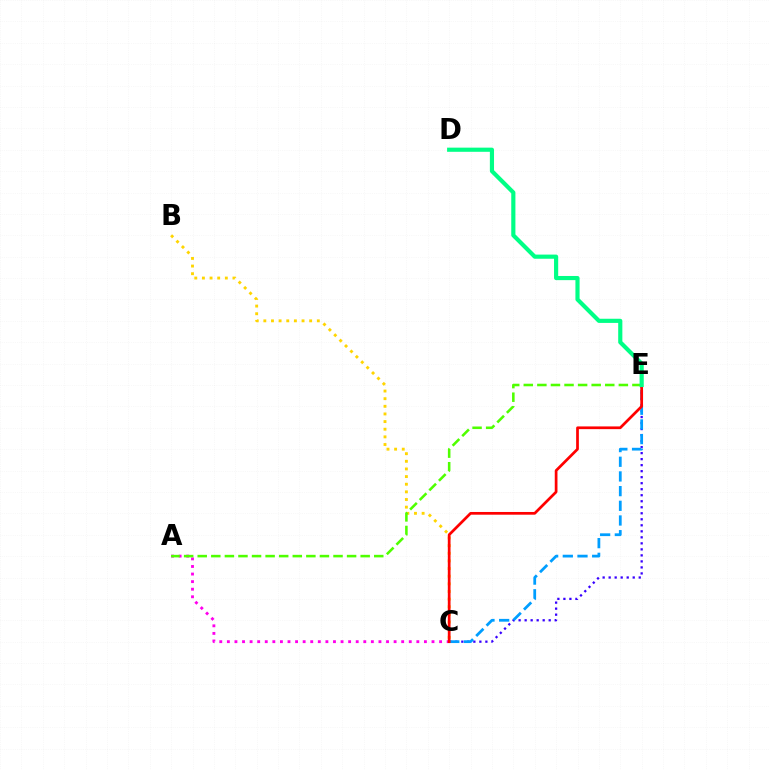{('B', 'C'): [{'color': '#ffd500', 'line_style': 'dotted', 'thickness': 2.08}], ('A', 'C'): [{'color': '#ff00ed', 'line_style': 'dotted', 'thickness': 2.06}], ('C', 'E'): [{'color': '#3700ff', 'line_style': 'dotted', 'thickness': 1.63}, {'color': '#009eff', 'line_style': 'dashed', 'thickness': 1.99}, {'color': '#ff0000', 'line_style': 'solid', 'thickness': 1.96}], ('A', 'E'): [{'color': '#4fff00', 'line_style': 'dashed', 'thickness': 1.84}], ('D', 'E'): [{'color': '#00ff86', 'line_style': 'solid', 'thickness': 2.99}]}